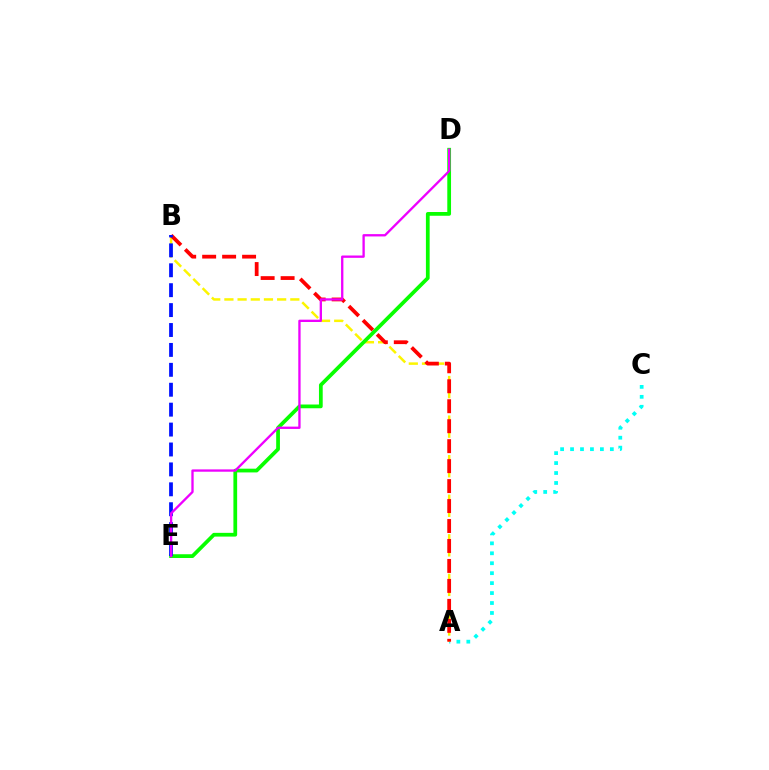{('A', 'C'): [{'color': '#00fff6', 'line_style': 'dotted', 'thickness': 2.7}], ('A', 'B'): [{'color': '#fcf500', 'line_style': 'dashed', 'thickness': 1.79}, {'color': '#ff0000', 'line_style': 'dashed', 'thickness': 2.71}], ('D', 'E'): [{'color': '#08ff00', 'line_style': 'solid', 'thickness': 2.7}, {'color': '#ee00ff', 'line_style': 'solid', 'thickness': 1.67}], ('B', 'E'): [{'color': '#0010ff', 'line_style': 'dashed', 'thickness': 2.71}]}